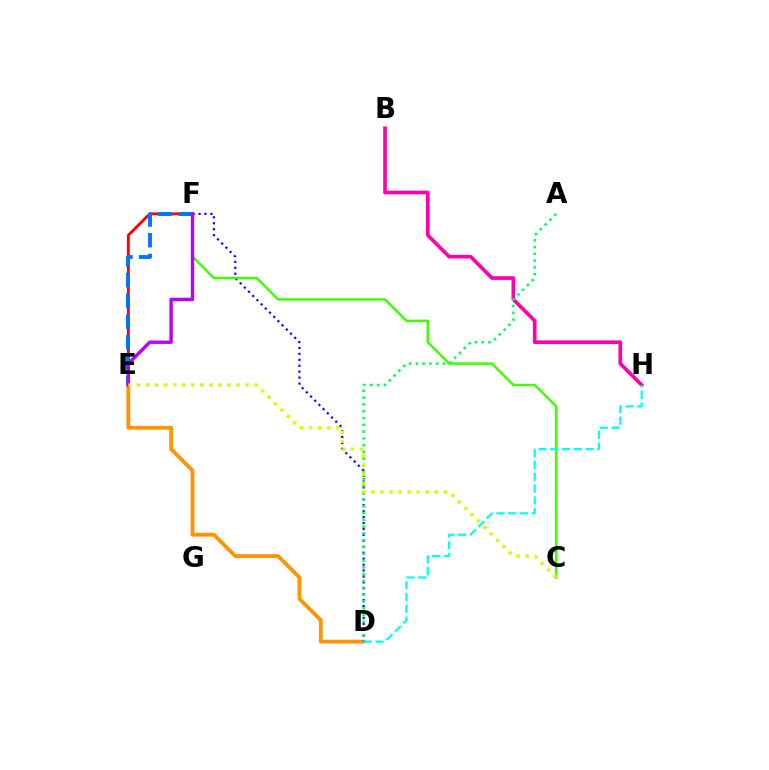{('D', 'E'): [{'color': '#ff9400', 'line_style': 'solid', 'thickness': 2.76}], ('E', 'F'): [{'color': '#ff0000', 'line_style': 'solid', 'thickness': 2.07}, {'color': '#0074ff', 'line_style': 'dashed', 'thickness': 2.81}, {'color': '#b900ff', 'line_style': 'solid', 'thickness': 2.45}], ('B', 'H'): [{'color': '#ff00ac', 'line_style': 'solid', 'thickness': 2.64}], ('D', 'F'): [{'color': '#2500ff', 'line_style': 'dotted', 'thickness': 1.61}], ('A', 'D'): [{'color': '#00ff5c', 'line_style': 'dotted', 'thickness': 1.84}], ('C', 'F'): [{'color': '#3dff00', 'line_style': 'solid', 'thickness': 1.77}], ('D', 'H'): [{'color': '#00fff6', 'line_style': 'dashed', 'thickness': 1.6}], ('C', 'E'): [{'color': '#d1ff00', 'line_style': 'dotted', 'thickness': 2.46}]}